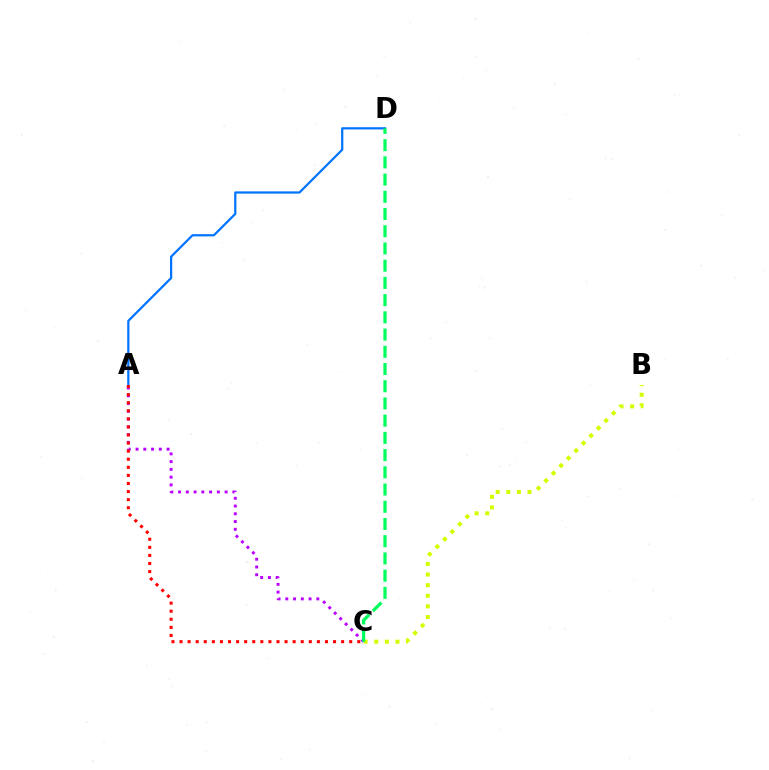{('A', 'D'): [{'color': '#0074ff', 'line_style': 'solid', 'thickness': 1.61}], ('B', 'C'): [{'color': '#d1ff00', 'line_style': 'dotted', 'thickness': 2.88}], ('A', 'C'): [{'color': '#b900ff', 'line_style': 'dotted', 'thickness': 2.11}, {'color': '#ff0000', 'line_style': 'dotted', 'thickness': 2.2}], ('C', 'D'): [{'color': '#00ff5c', 'line_style': 'dashed', 'thickness': 2.34}]}